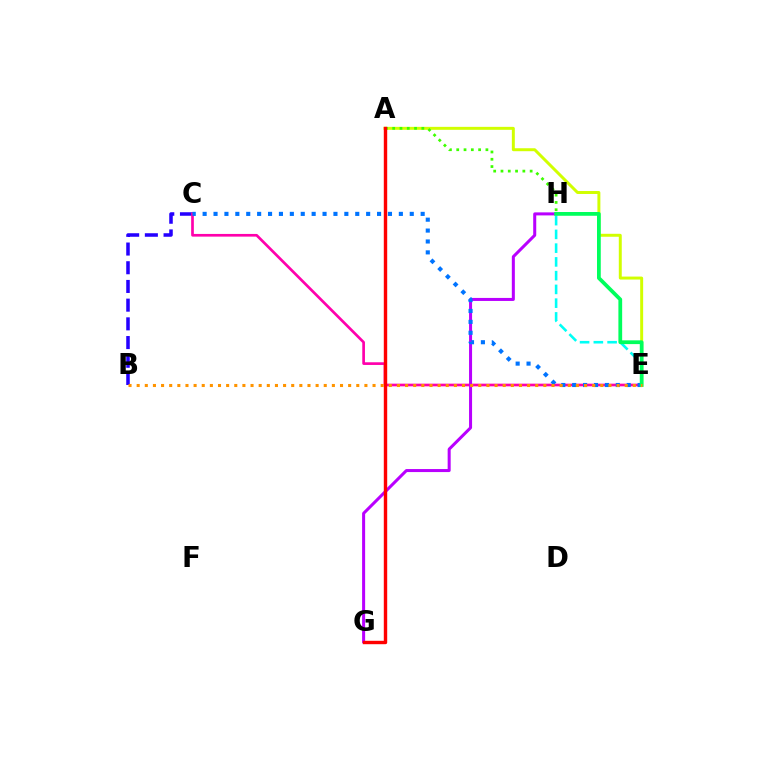{('B', 'C'): [{'color': '#2500ff', 'line_style': 'dashed', 'thickness': 2.54}], ('C', 'E'): [{'color': '#ff00ac', 'line_style': 'solid', 'thickness': 1.93}, {'color': '#0074ff', 'line_style': 'dotted', 'thickness': 2.96}], ('G', 'H'): [{'color': '#b900ff', 'line_style': 'solid', 'thickness': 2.18}], ('A', 'E'): [{'color': '#d1ff00', 'line_style': 'solid', 'thickness': 2.13}], ('A', 'H'): [{'color': '#3dff00', 'line_style': 'dotted', 'thickness': 1.98}], ('E', 'H'): [{'color': '#00fff6', 'line_style': 'dashed', 'thickness': 1.87}, {'color': '#00ff5c', 'line_style': 'solid', 'thickness': 2.71}], ('A', 'G'): [{'color': '#ff0000', 'line_style': 'solid', 'thickness': 2.45}], ('B', 'E'): [{'color': '#ff9400', 'line_style': 'dotted', 'thickness': 2.21}]}